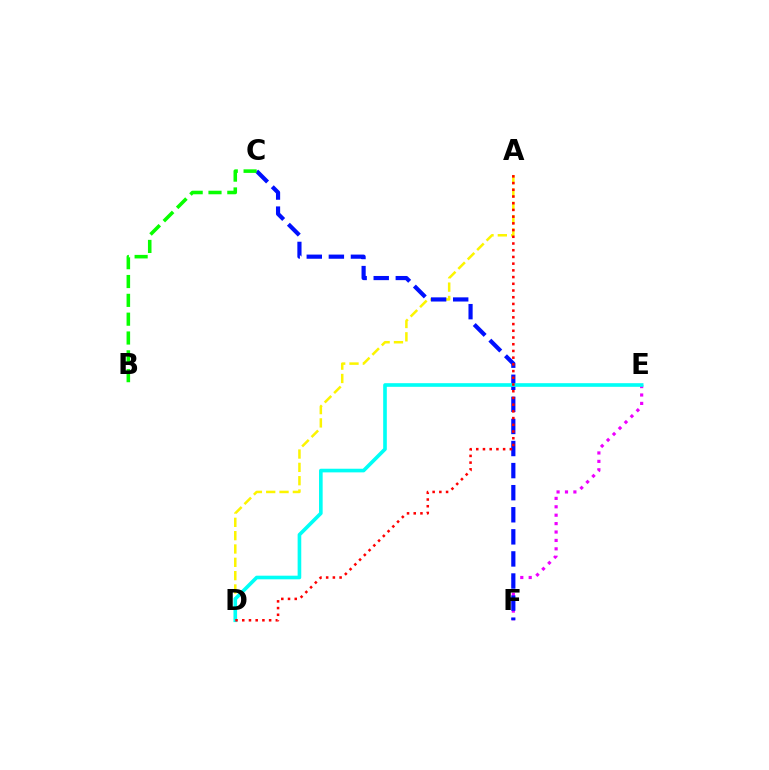{('E', 'F'): [{'color': '#ee00ff', 'line_style': 'dotted', 'thickness': 2.28}], ('A', 'D'): [{'color': '#fcf500', 'line_style': 'dashed', 'thickness': 1.81}, {'color': '#ff0000', 'line_style': 'dotted', 'thickness': 1.82}], ('C', 'F'): [{'color': '#0010ff', 'line_style': 'dashed', 'thickness': 3.0}], ('D', 'E'): [{'color': '#00fff6', 'line_style': 'solid', 'thickness': 2.62}], ('B', 'C'): [{'color': '#08ff00', 'line_style': 'dashed', 'thickness': 2.56}]}